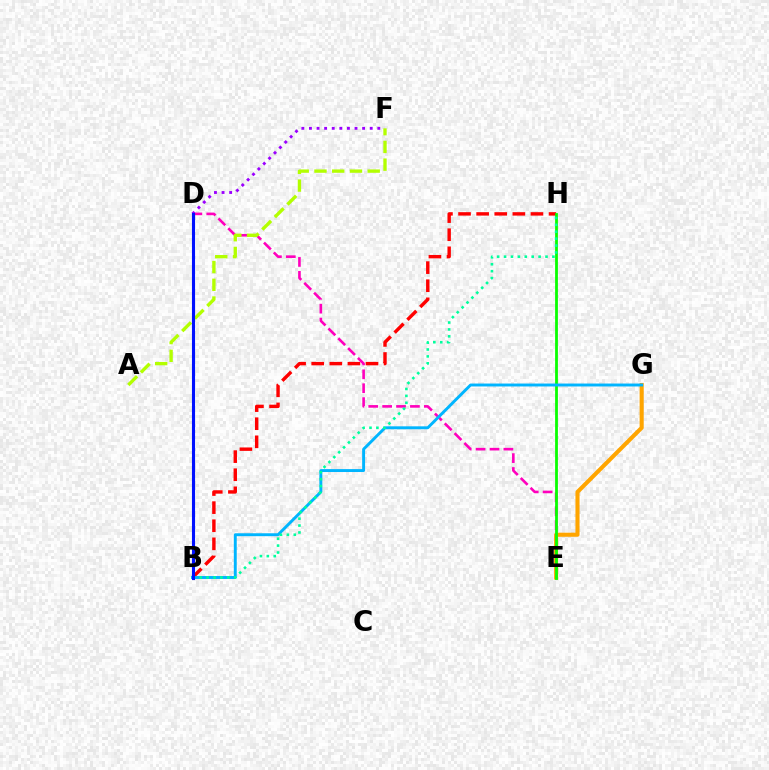{('B', 'H'): [{'color': '#ff0000', 'line_style': 'dashed', 'thickness': 2.46}, {'color': '#00ff9d', 'line_style': 'dotted', 'thickness': 1.88}], ('D', 'E'): [{'color': '#ff00bd', 'line_style': 'dashed', 'thickness': 1.89}], ('D', 'F'): [{'color': '#9b00ff', 'line_style': 'dotted', 'thickness': 2.06}], ('E', 'G'): [{'color': '#ffa500', 'line_style': 'solid', 'thickness': 2.95}], ('E', 'H'): [{'color': '#08ff00', 'line_style': 'solid', 'thickness': 2.01}], ('B', 'G'): [{'color': '#00b5ff', 'line_style': 'solid', 'thickness': 2.1}], ('A', 'F'): [{'color': '#b3ff00', 'line_style': 'dashed', 'thickness': 2.41}], ('B', 'D'): [{'color': '#0010ff', 'line_style': 'solid', 'thickness': 2.23}]}